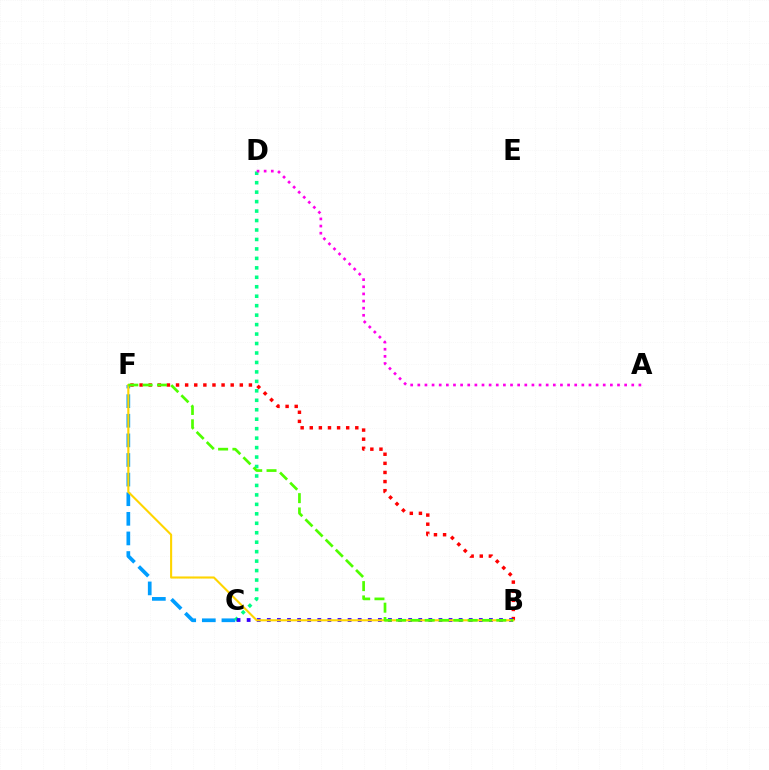{('C', 'F'): [{'color': '#009eff', 'line_style': 'dashed', 'thickness': 2.66}], ('B', 'F'): [{'color': '#ff0000', 'line_style': 'dotted', 'thickness': 2.48}, {'color': '#ffd500', 'line_style': 'solid', 'thickness': 1.51}, {'color': '#4fff00', 'line_style': 'dashed', 'thickness': 1.95}], ('C', 'D'): [{'color': '#00ff86', 'line_style': 'dotted', 'thickness': 2.57}], ('A', 'D'): [{'color': '#ff00ed', 'line_style': 'dotted', 'thickness': 1.94}], ('B', 'C'): [{'color': '#3700ff', 'line_style': 'dotted', 'thickness': 2.74}]}